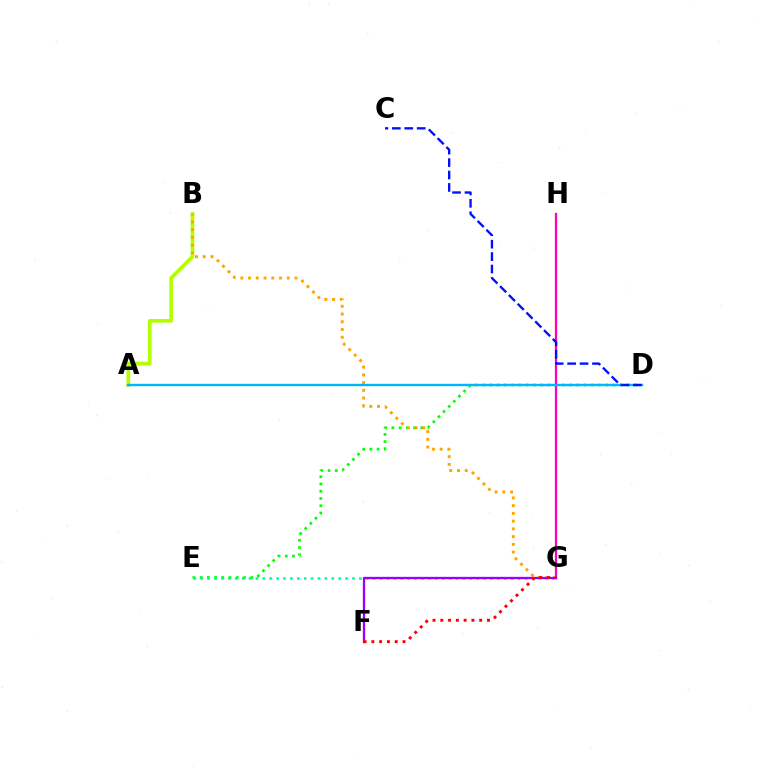{('D', 'E'): [{'color': '#08ff00', 'line_style': 'dotted', 'thickness': 1.97}], ('E', 'G'): [{'color': '#00ff9d', 'line_style': 'dotted', 'thickness': 1.87}], ('G', 'H'): [{'color': '#ff00bd', 'line_style': 'solid', 'thickness': 1.63}], ('A', 'B'): [{'color': '#b3ff00', 'line_style': 'solid', 'thickness': 2.68}], ('B', 'G'): [{'color': '#ffa500', 'line_style': 'dotted', 'thickness': 2.1}], ('A', 'D'): [{'color': '#00b5ff', 'line_style': 'solid', 'thickness': 1.71}], ('F', 'G'): [{'color': '#9b00ff', 'line_style': 'solid', 'thickness': 1.67}, {'color': '#ff0000', 'line_style': 'dotted', 'thickness': 2.11}], ('C', 'D'): [{'color': '#0010ff', 'line_style': 'dashed', 'thickness': 1.69}]}